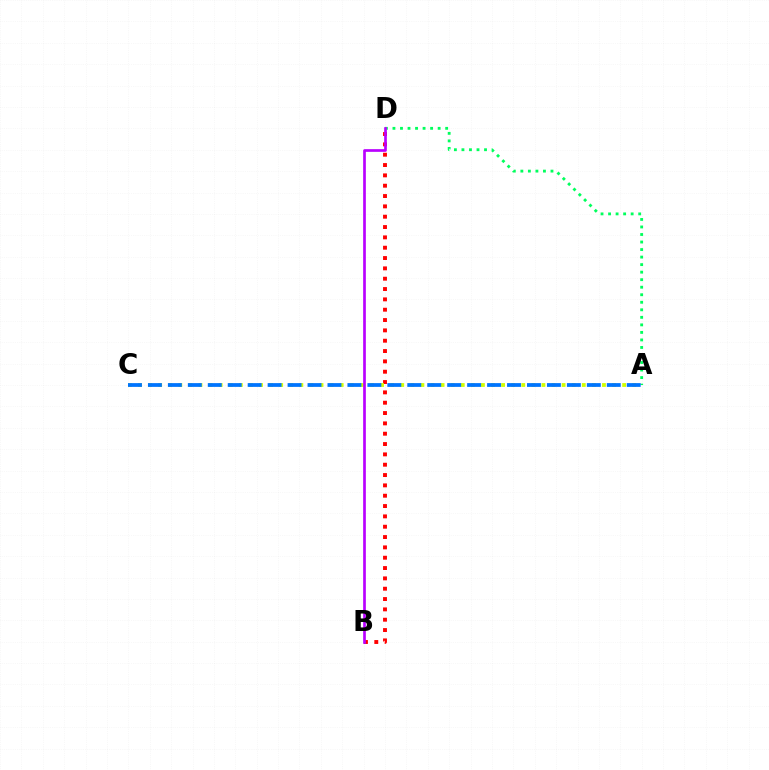{('A', 'D'): [{'color': '#00ff5c', 'line_style': 'dotted', 'thickness': 2.05}], ('B', 'D'): [{'color': '#ff0000', 'line_style': 'dotted', 'thickness': 2.81}, {'color': '#b900ff', 'line_style': 'solid', 'thickness': 1.94}], ('A', 'C'): [{'color': '#d1ff00', 'line_style': 'dotted', 'thickness': 2.74}, {'color': '#0074ff', 'line_style': 'dashed', 'thickness': 2.71}]}